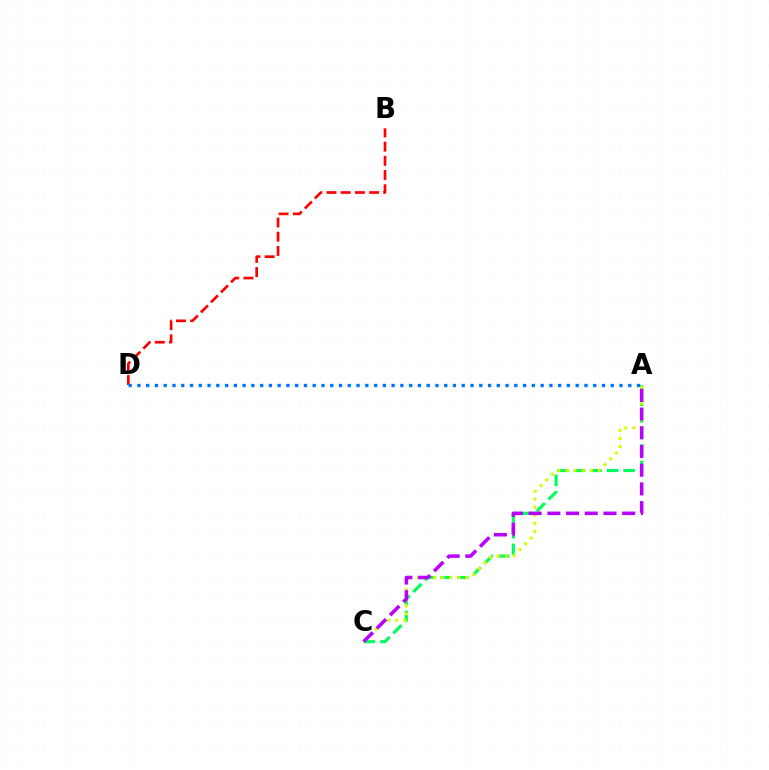{('A', 'C'): [{'color': '#00ff5c', 'line_style': 'dashed', 'thickness': 2.25}, {'color': '#d1ff00', 'line_style': 'dotted', 'thickness': 2.19}, {'color': '#b900ff', 'line_style': 'dashed', 'thickness': 2.54}], ('B', 'D'): [{'color': '#ff0000', 'line_style': 'dashed', 'thickness': 1.93}], ('A', 'D'): [{'color': '#0074ff', 'line_style': 'dotted', 'thickness': 2.38}]}